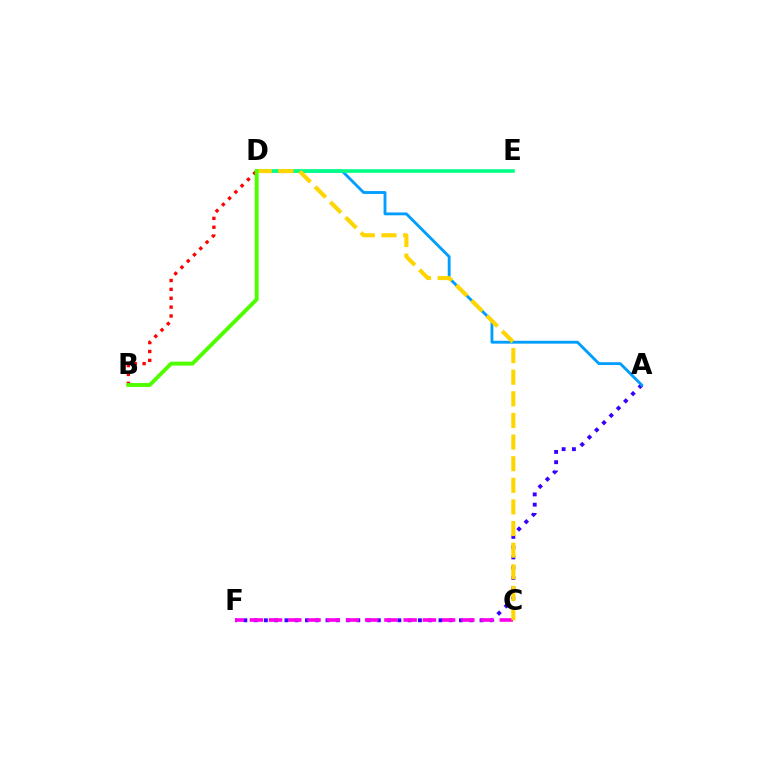{('A', 'F'): [{'color': '#3700ff', 'line_style': 'dotted', 'thickness': 2.79}], ('A', 'D'): [{'color': '#009eff', 'line_style': 'solid', 'thickness': 2.06}], ('B', 'D'): [{'color': '#ff0000', 'line_style': 'dotted', 'thickness': 2.41}, {'color': '#4fff00', 'line_style': 'solid', 'thickness': 2.82}], ('D', 'E'): [{'color': '#00ff86', 'line_style': 'solid', 'thickness': 2.59}], ('C', 'F'): [{'color': '#ff00ed', 'line_style': 'dashed', 'thickness': 2.61}], ('C', 'D'): [{'color': '#ffd500', 'line_style': 'dashed', 'thickness': 2.94}]}